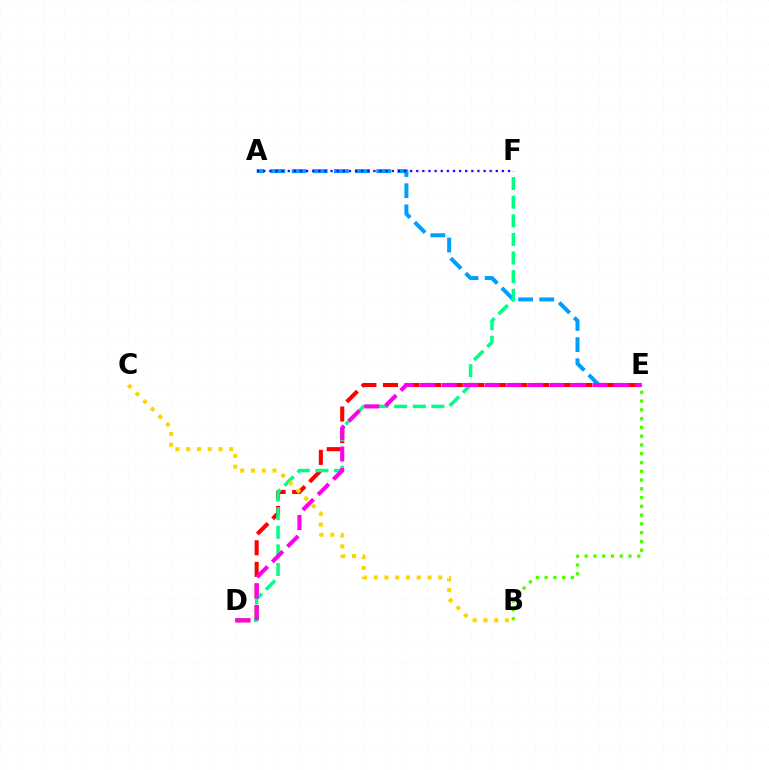{('A', 'E'): [{'color': '#009eff', 'line_style': 'dashed', 'thickness': 2.87}], ('D', 'E'): [{'color': '#ff0000', 'line_style': 'dashed', 'thickness': 2.93}, {'color': '#ff00ed', 'line_style': 'dashed', 'thickness': 2.93}], ('B', 'E'): [{'color': '#4fff00', 'line_style': 'dotted', 'thickness': 2.38}], ('D', 'F'): [{'color': '#00ff86', 'line_style': 'dashed', 'thickness': 2.53}], ('A', 'F'): [{'color': '#3700ff', 'line_style': 'dotted', 'thickness': 1.66}], ('B', 'C'): [{'color': '#ffd500', 'line_style': 'dotted', 'thickness': 2.93}]}